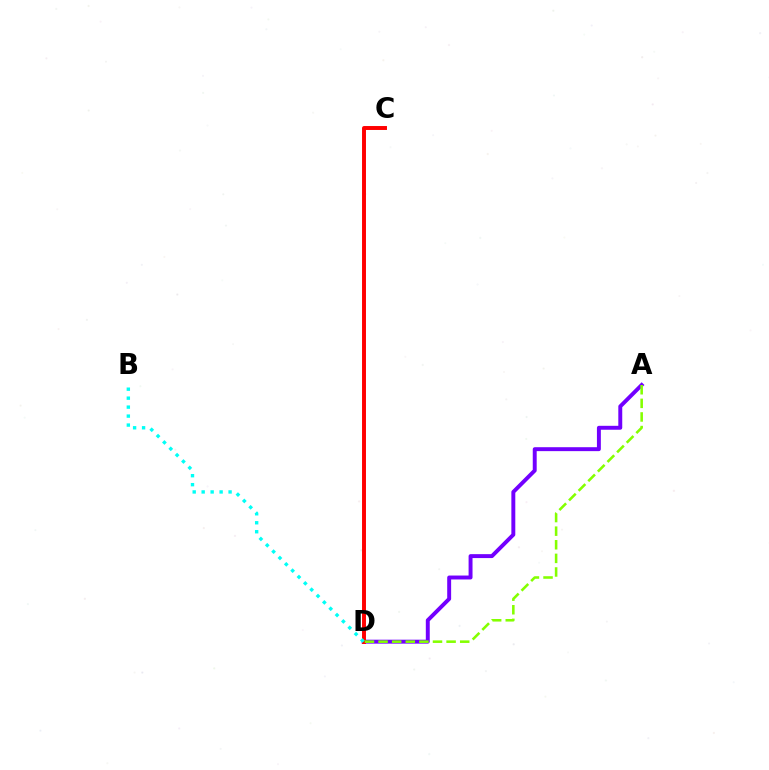{('A', 'D'): [{'color': '#7200ff', 'line_style': 'solid', 'thickness': 2.83}, {'color': '#84ff00', 'line_style': 'dashed', 'thickness': 1.85}], ('C', 'D'): [{'color': '#ff0000', 'line_style': 'solid', 'thickness': 2.84}], ('B', 'D'): [{'color': '#00fff6', 'line_style': 'dotted', 'thickness': 2.44}]}